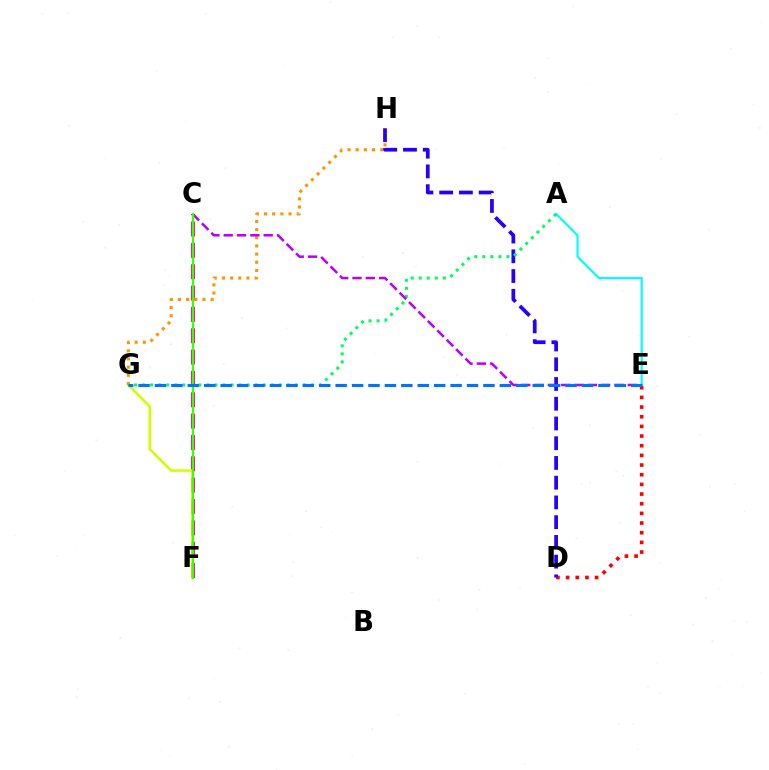{('A', 'E'): [{'color': '#00fff6', 'line_style': 'solid', 'thickness': 1.56}], ('C', 'F'): [{'color': '#ff00ac', 'line_style': 'dashed', 'thickness': 2.9}, {'color': '#3dff00', 'line_style': 'solid', 'thickness': 1.66}], ('D', 'E'): [{'color': '#ff0000', 'line_style': 'dotted', 'thickness': 2.63}], ('F', 'G'): [{'color': '#d1ff00', 'line_style': 'solid', 'thickness': 1.84}], ('G', 'H'): [{'color': '#ff9400', 'line_style': 'dotted', 'thickness': 2.22}], ('D', 'H'): [{'color': '#2500ff', 'line_style': 'dashed', 'thickness': 2.68}], ('A', 'G'): [{'color': '#00ff5c', 'line_style': 'dotted', 'thickness': 2.19}], ('C', 'E'): [{'color': '#b900ff', 'line_style': 'dashed', 'thickness': 1.81}], ('E', 'G'): [{'color': '#0074ff', 'line_style': 'dashed', 'thickness': 2.23}]}